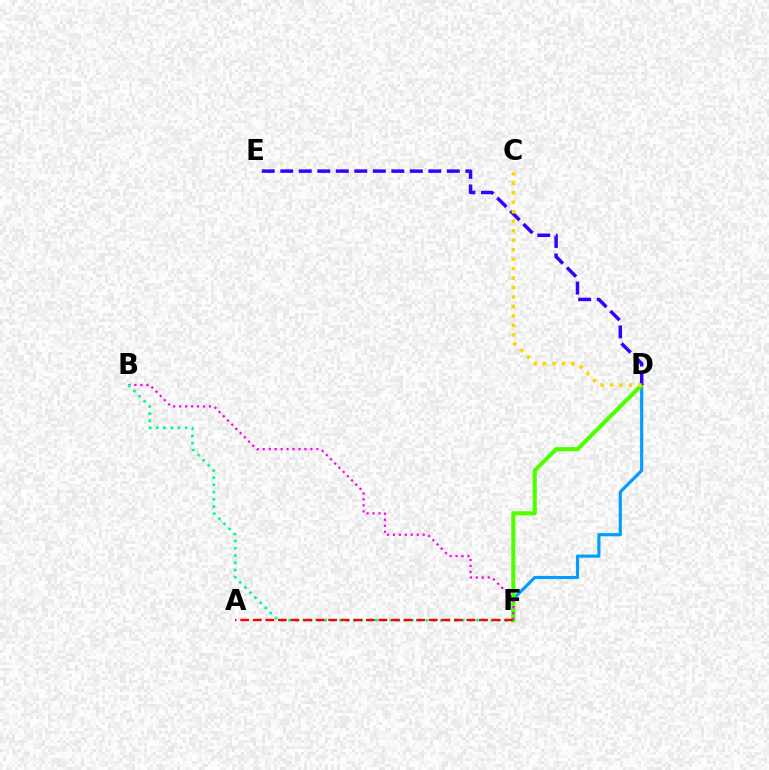{('D', 'F'): [{'color': '#009eff', 'line_style': 'solid', 'thickness': 2.26}, {'color': '#4fff00', 'line_style': 'solid', 'thickness': 2.96}], ('B', 'F'): [{'color': '#ff00ed', 'line_style': 'dotted', 'thickness': 1.62}, {'color': '#00ff86', 'line_style': 'dotted', 'thickness': 1.96}], ('A', 'F'): [{'color': '#ff0000', 'line_style': 'dashed', 'thickness': 1.71}], ('D', 'E'): [{'color': '#3700ff', 'line_style': 'dashed', 'thickness': 2.51}], ('C', 'D'): [{'color': '#ffd500', 'line_style': 'dotted', 'thickness': 2.57}]}